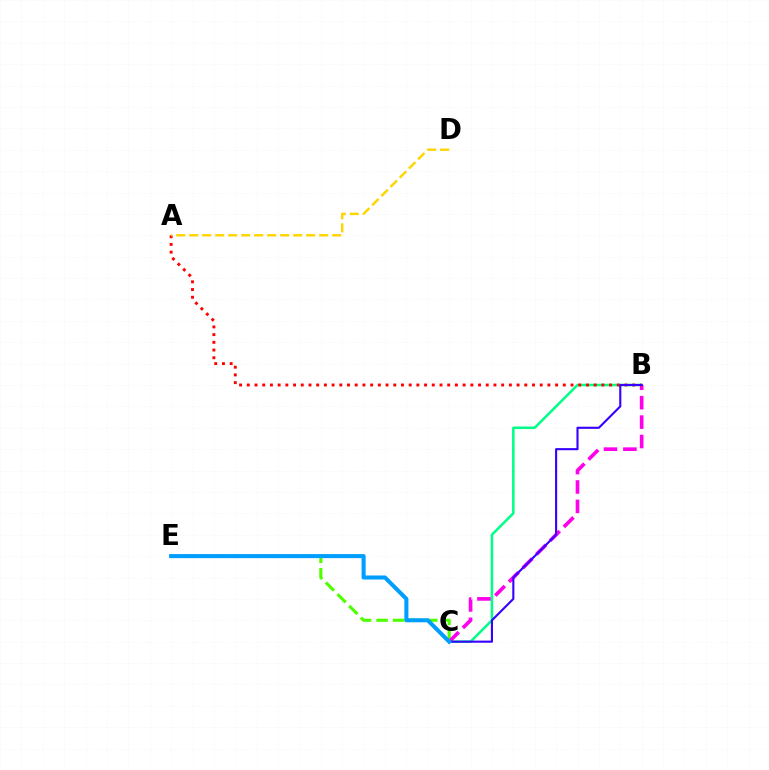{('C', 'E'): [{'color': '#4fff00', 'line_style': 'dashed', 'thickness': 2.25}, {'color': '#009eff', 'line_style': 'solid', 'thickness': 2.92}], ('B', 'C'): [{'color': '#00ff86', 'line_style': 'solid', 'thickness': 1.82}, {'color': '#ff00ed', 'line_style': 'dashed', 'thickness': 2.64}, {'color': '#3700ff', 'line_style': 'solid', 'thickness': 1.52}], ('A', 'B'): [{'color': '#ff0000', 'line_style': 'dotted', 'thickness': 2.09}], ('A', 'D'): [{'color': '#ffd500', 'line_style': 'dashed', 'thickness': 1.77}]}